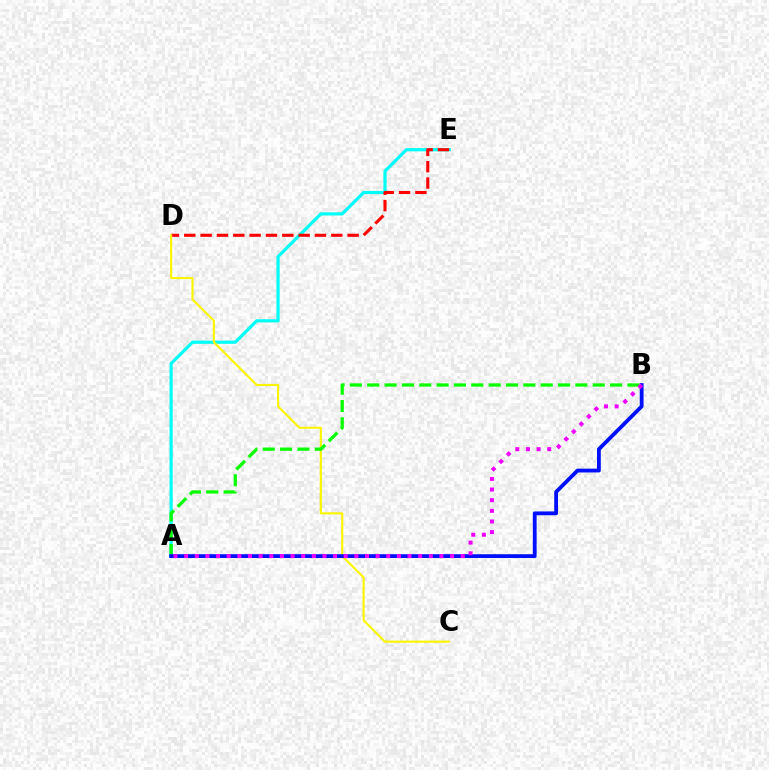{('A', 'E'): [{'color': '#00fff6', 'line_style': 'solid', 'thickness': 2.31}], ('D', 'E'): [{'color': '#ff0000', 'line_style': 'dashed', 'thickness': 2.22}], ('C', 'D'): [{'color': '#fcf500', 'line_style': 'solid', 'thickness': 1.53}], ('A', 'B'): [{'color': '#08ff00', 'line_style': 'dashed', 'thickness': 2.36}, {'color': '#0010ff', 'line_style': 'solid', 'thickness': 2.74}, {'color': '#ee00ff', 'line_style': 'dotted', 'thickness': 2.89}]}